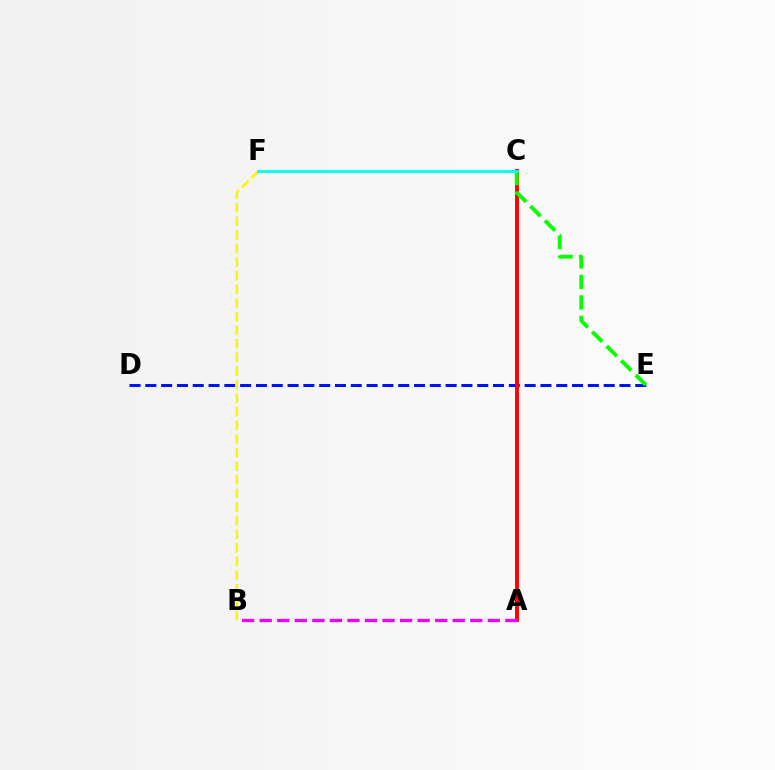{('D', 'E'): [{'color': '#0010ff', 'line_style': 'dashed', 'thickness': 2.15}], ('A', 'C'): [{'color': '#ff0000', 'line_style': 'solid', 'thickness': 2.81}], ('A', 'B'): [{'color': '#ee00ff', 'line_style': 'dashed', 'thickness': 2.38}], ('B', 'F'): [{'color': '#fcf500', 'line_style': 'dashed', 'thickness': 1.85}], ('C', 'E'): [{'color': '#08ff00', 'line_style': 'dashed', 'thickness': 2.78}], ('C', 'F'): [{'color': '#00fff6', 'line_style': 'solid', 'thickness': 2.06}]}